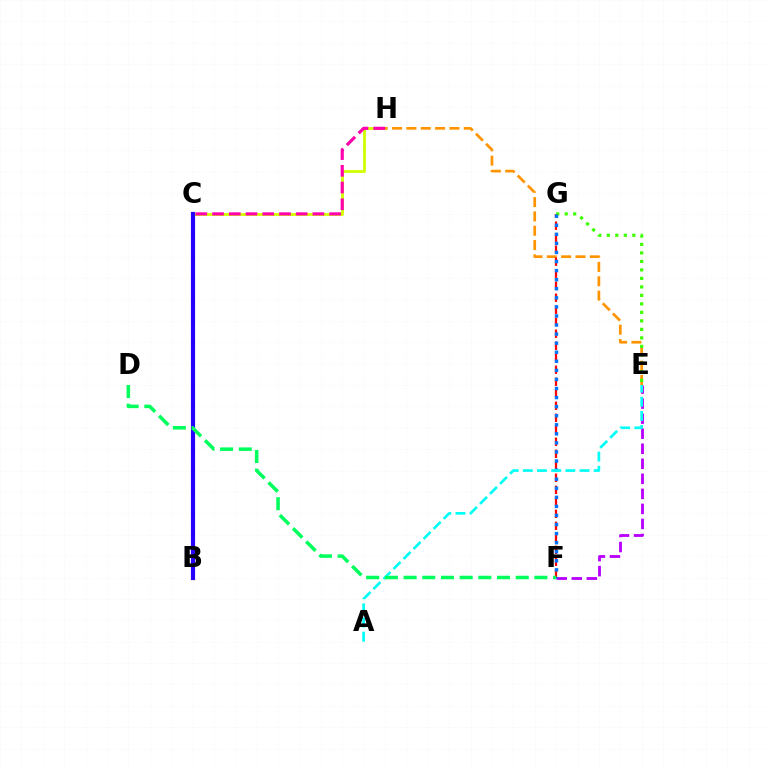{('C', 'H'): [{'color': '#d1ff00', 'line_style': 'solid', 'thickness': 2.05}, {'color': '#ff00ac', 'line_style': 'dashed', 'thickness': 2.27}], ('E', 'F'): [{'color': '#b900ff', 'line_style': 'dashed', 'thickness': 2.04}], ('E', 'H'): [{'color': '#ff9400', 'line_style': 'dashed', 'thickness': 1.95}], ('F', 'G'): [{'color': '#ff0000', 'line_style': 'dashed', 'thickness': 1.63}, {'color': '#0074ff', 'line_style': 'dotted', 'thickness': 2.46}], ('E', 'G'): [{'color': '#3dff00', 'line_style': 'dotted', 'thickness': 2.31}], ('B', 'C'): [{'color': '#2500ff', 'line_style': 'solid', 'thickness': 2.99}], ('A', 'E'): [{'color': '#00fff6', 'line_style': 'dashed', 'thickness': 1.93}], ('D', 'F'): [{'color': '#00ff5c', 'line_style': 'dashed', 'thickness': 2.54}]}